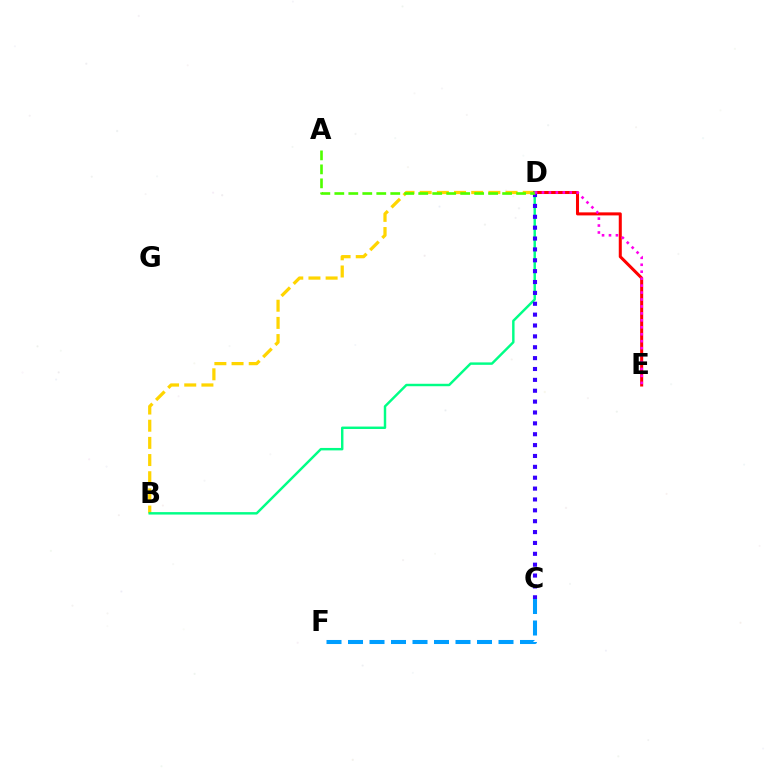{('B', 'D'): [{'color': '#ffd500', 'line_style': 'dashed', 'thickness': 2.33}, {'color': '#00ff86', 'line_style': 'solid', 'thickness': 1.76}], ('D', 'E'): [{'color': '#ff0000', 'line_style': 'solid', 'thickness': 2.19}, {'color': '#ff00ed', 'line_style': 'dotted', 'thickness': 1.89}], ('C', 'D'): [{'color': '#3700ff', 'line_style': 'dotted', 'thickness': 2.95}], ('A', 'D'): [{'color': '#4fff00', 'line_style': 'dashed', 'thickness': 1.9}], ('C', 'F'): [{'color': '#009eff', 'line_style': 'dashed', 'thickness': 2.92}]}